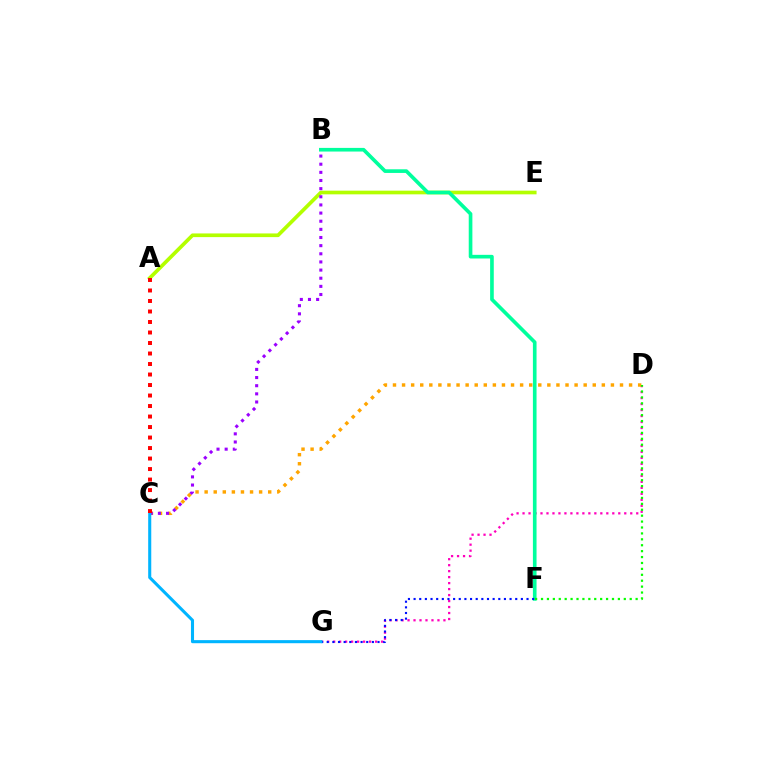{('D', 'G'): [{'color': '#ff00bd', 'line_style': 'dotted', 'thickness': 1.63}], ('C', 'D'): [{'color': '#ffa500', 'line_style': 'dotted', 'thickness': 2.47}], ('A', 'E'): [{'color': '#b3ff00', 'line_style': 'solid', 'thickness': 2.65}], ('B', 'F'): [{'color': '#00ff9d', 'line_style': 'solid', 'thickness': 2.63}], ('B', 'C'): [{'color': '#9b00ff', 'line_style': 'dotted', 'thickness': 2.21}], ('F', 'G'): [{'color': '#0010ff', 'line_style': 'dotted', 'thickness': 1.53}], ('D', 'F'): [{'color': '#08ff00', 'line_style': 'dotted', 'thickness': 1.61}], ('C', 'G'): [{'color': '#00b5ff', 'line_style': 'solid', 'thickness': 2.21}], ('A', 'C'): [{'color': '#ff0000', 'line_style': 'dotted', 'thickness': 2.85}]}